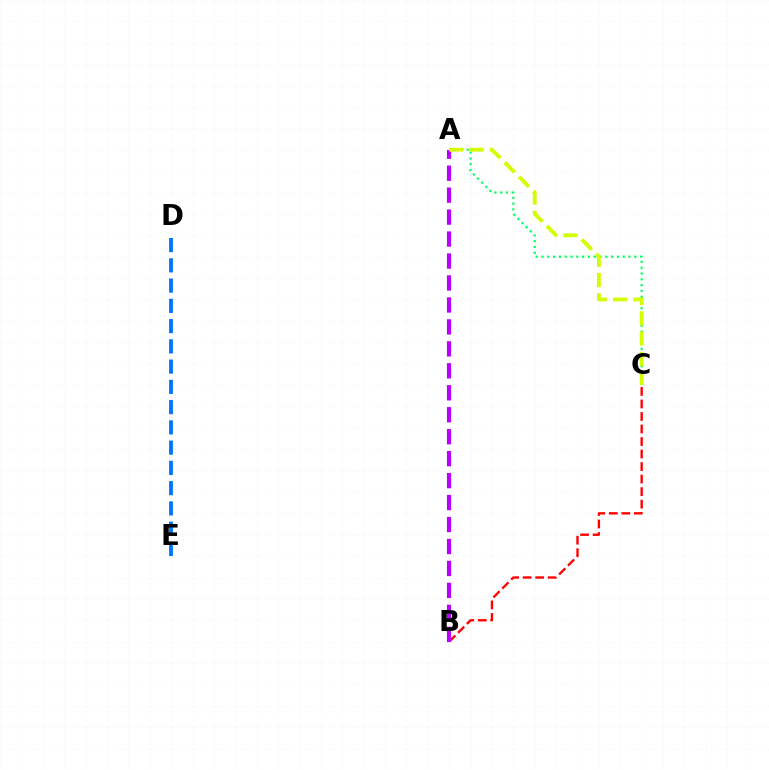{('A', 'C'): [{'color': '#00ff5c', 'line_style': 'dotted', 'thickness': 1.58}, {'color': '#d1ff00', 'line_style': 'dashed', 'thickness': 2.75}], ('B', 'C'): [{'color': '#ff0000', 'line_style': 'dashed', 'thickness': 1.7}], ('A', 'B'): [{'color': '#b900ff', 'line_style': 'dashed', 'thickness': 2.98}], ('D', 'E'): [{'color': '#0074ff', 'line_style': 'dashed', 'thickness': 2.75}]}